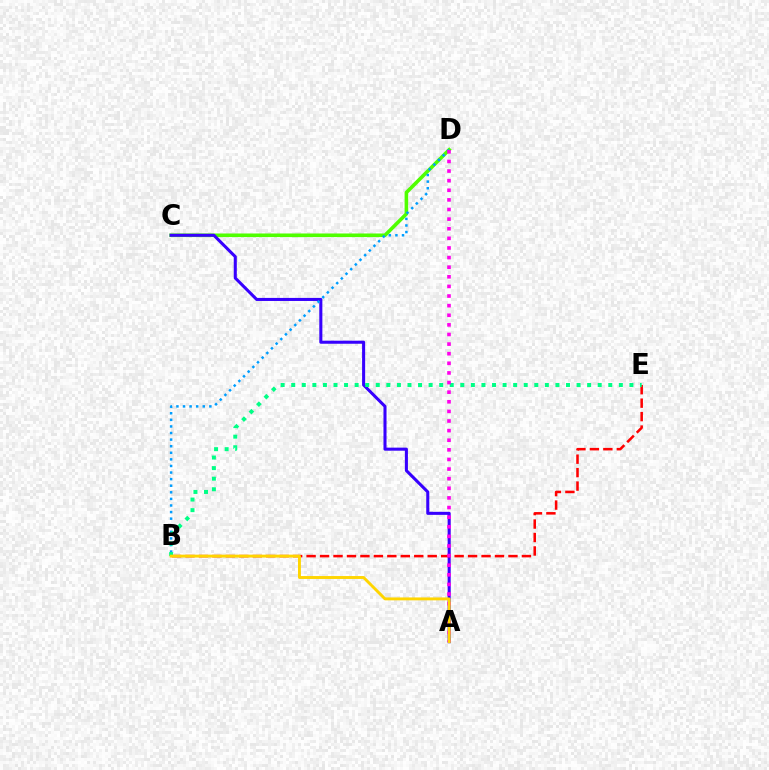{('C', 'D'): [{'color': '#4fff00', 'line_style': 'solid', 'thickness': 2.59}], ('A', 'C'): [{'color': '#3700ff', 'line_style': 'solid', 'thickness': 2.2}], ('B', 'E'): [{'color': '#ff0000', 'line_style': 'dashed', 'thickness': 1.83}, {'color': '#00ff86', 'line_style': 'dotted', 'thickness': 2.87}], ('B', 'D'): [{'color': '#009eff', 'line_style': 'dotted', 'thickness': 1.79}], ('A', 'D'): [{'color': '#ff00ed', 'line_style': 'dotted', 'thickness': 2.61}], ('A', 'B'): [{'color': '#ffd500', 'line_style': 'solid', 'thickness': 2.09}]}